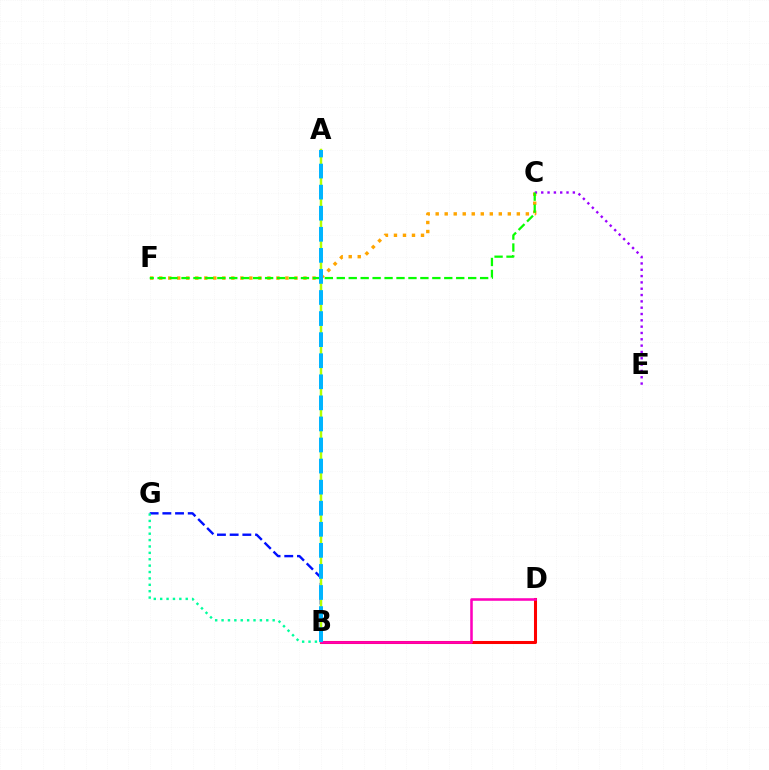{('B', 'G'): [{'color': '#0010ff', 'line_style': 'dashed', 'thickness': 1.72}, {'color': '#00ff9d', 'line_style': 'dotted', 'thickness': 1.74}], ('B', 'D'): [{'color': '#ff0000', 'line_style': 'solid', 'thickness': 2.19}, {'color': '#ff00bd', 'line_style': 'solid', 'thickness': 1.84}], ('A', 'B'): [{'color': '#b3ff00', 'line_style': 'solid', 'thickness': 1.79}, {'color': '#00b5ff', 'line_style': 'dashed', 'thickness': 2.86}], ('C', 'F'): [{'color': '#ffa500', 'line_style': 'dotted', 'thickness': 2.45}, {'color': '#08ff00', 'line_style': 'dashed', 'thickness': 1.62}], ('C', 'E'): [{'color': '#9b00ff', 'line_style': 'dotted', 'thickness': 1.72}]}